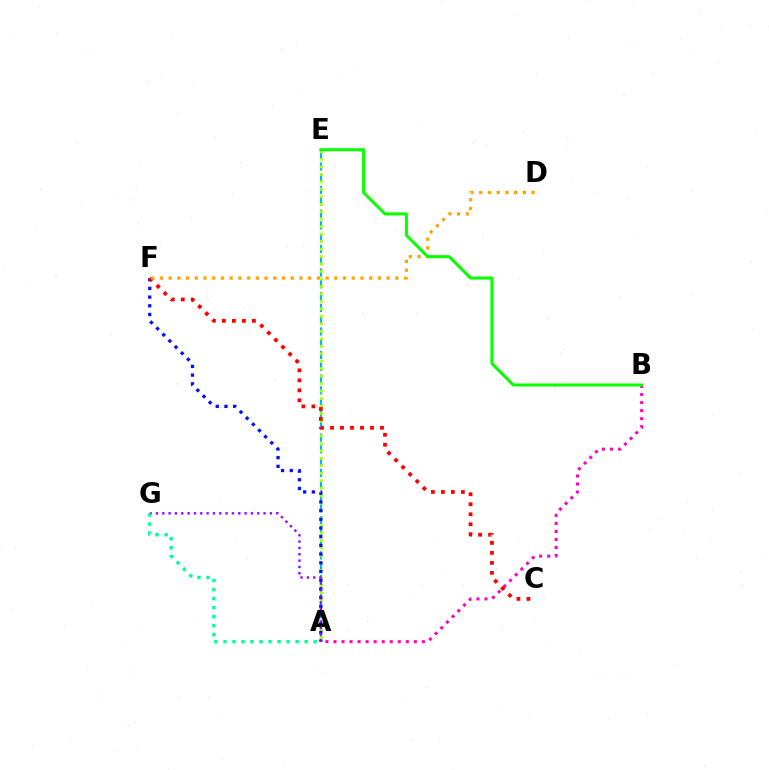{('A', 'E'): [{'color': '#00b5ff', 'line_style': 'dashed', 'thickness': 1.6}, {'color': '#b3ff00', 'line_style': 'dotted', 'thickness': 2.03}], ('A', 'B'): [{'color': '#ff00bd', 'line_style': 'dotted', 'thickness': 2.18}], ('A', 'F'): [{'color': '#0010ff', 'line_style': 'dotted', 'thickness': 2.36}], ('C', 'F'): [{'color': '#ff0000', 'line_style': 'dotted', 'thickness': 2.72}], ('A', 'G'): [{'color': '#9b00ff', 'line_style': 'dotted', 'thickness': 1.72}, {'color': '#00ff9d', 'line_style': 'dotted', 'thickness': 2.45}], ('D', 'F'): [{'color': '#ffa500', 'line_style': 'dotted', 'thickness': 2.37}], ('B', 'E'): [{'color': '#08ff00', 'line_style': 'solid', 'thickness': 2.18}]}